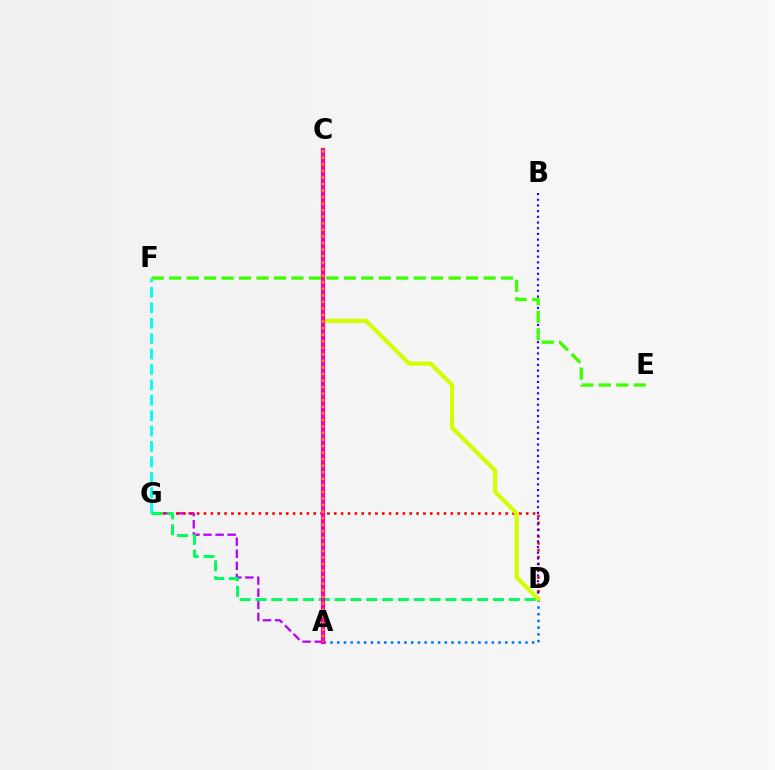{('A', 'G'): [{'color': '#b900ff', 'line_style': 'dashed', 'thickness': 1.64}], ('D', 'G'): [{'color': '#ff0000', 'line_style': 'dotted', 'thickness': 1.86}, {'color': '#00ff5c', 'line_style': 'dashed', 'thickness': 2.15}], ('B', 'D'): [{'color': '#2500ff', 'line_style': 'dotted', 'thickness': 1.55}], ('F', 'G'): [{'color': '#00fff6', 'line_style': 'dashed', 'thickness': 2.09}], ('A', 'D'): [{'color': '#0074ff', 'line_style': 'dotted', 'thickness': 1.83}], ('C', 'D'): [{'color': '#d1ff00', 'line_style': 'solid', 'thickness': 3.0}], ('E', 'F'): [{'color': '#3dff00', 'line_style': 'dashed', 'thickness': 2.37}], ('A', 'C'): [{'color': '#ff00ac', 'line_style': 'solid', 'thickness': 2.99}, {'color': '#ff9400', 'line_style': 'dotted', 'thickness': 1.78}]}